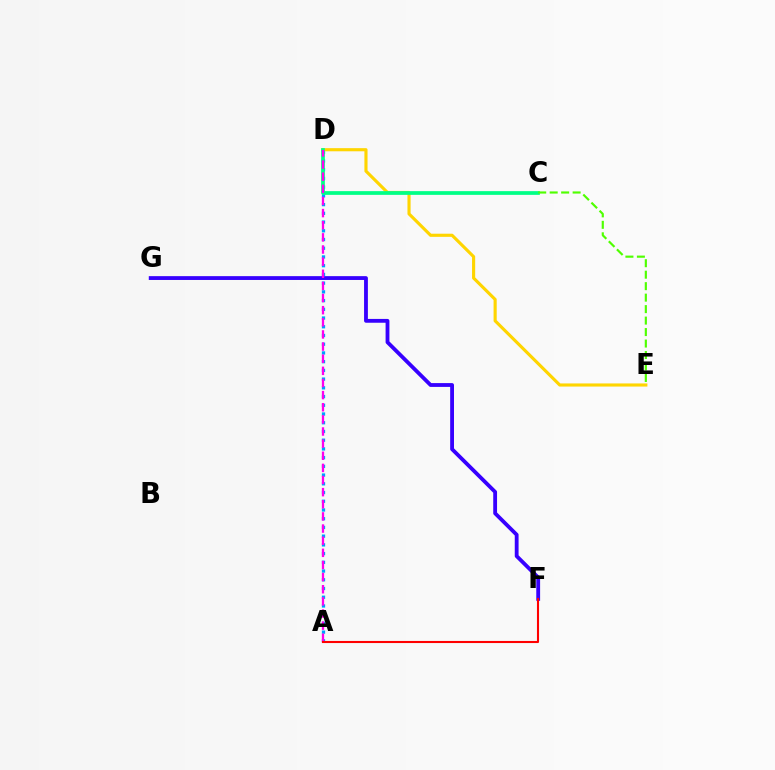{('F', 'G'): [{'color': '#3700ff', 'line_style': 'solid', 'thickness': 2.75}], ('A', 'D'): [{'color': '#009eff', 'line_style': 'dotted', 'thickness': 2.37}, {'color': '#ff00ed', 'line_style': 'dashed', 'thickness': 1.65}], ('D', 'E'): [{'color': '#ffd500', 'line_style': 'solid', 'thickness': 2.25}], ('C', 'D'): [{'color': '#00ff86', 'line_style': 'solid', 'thickness': 2.68}], ('A', 'F'): [{'color': '#ff0000', 'line_style': 'solid', 'thickness': 1.51}], ('C', 'E'): [{'color': '#4fff00', 'line_style': 'dashed', 'thickness': 1.56}]}